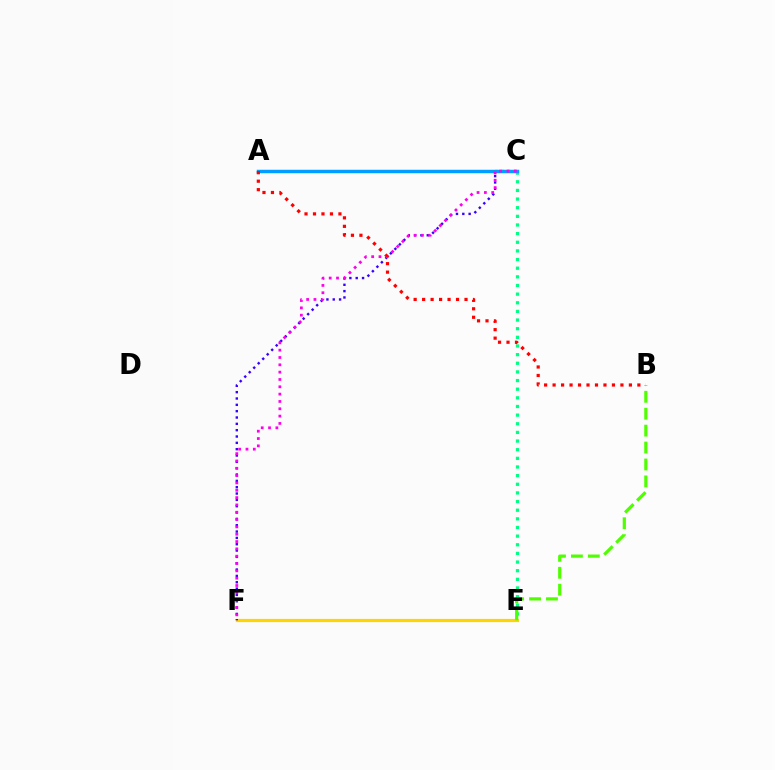{('E', 'F'): [{'color': '#ffd500', 'line_style': 'solid', 'thickness': 2.29}], ('C', 'F'): [{'color': '#3700ff', 'line_style': 'dotted', 'thickness': 1.72}, {'color': '#ff00ed', 'line_style': 'dotted', 'thickness': 1.99}], ('C', 'E'): [{'color': '#00ff86', 'line_style': 'dotted', 'thickness': 2.35}], ('A', 'C'): [{'color': '#009eff', 'line_style': 'solid', 'thickness': 2.49}], ('B', 'E'): [{'color': '#4fff00', 'line_style': 'dashed', 'thickness': 2.3}], ('A', 'B'): [{'color': '#ff0000', 'line_style': 'dotted', 'thickness': 2.3}]}